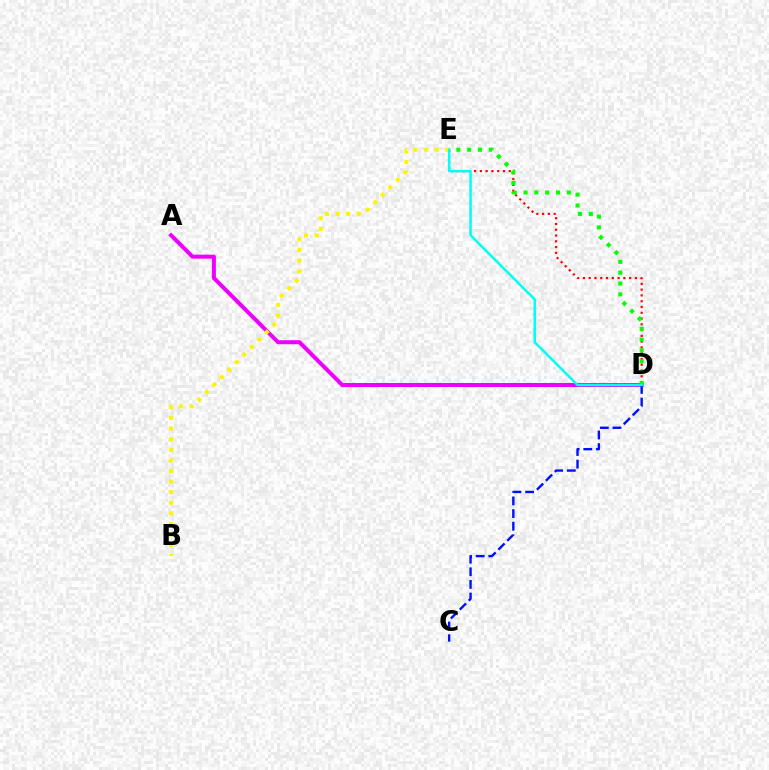{('A', 'D'): [{'color': '#ee00ff', 'line_style': 'solid', 'thickness': 2.89}], ('B', 'E'): [{'color': '#fcf500', 'line_style': 'dotted', 'thickness': 2.88}], ('C', 'D'): [{'color': '#0010ff', 'line_style': 'dashed', 'thickness': 1.72}], ('D', 'E'): [{'color': '#ff0000', 'line_style': 'dotted', 'thickness': 1.57}, {'color': '#08ff00', 'line_style': 'dotted', 'thickness': 2.94}, {'color': '#00fff6', 'line_style': 'solid', 'thickness': 1.8}]}